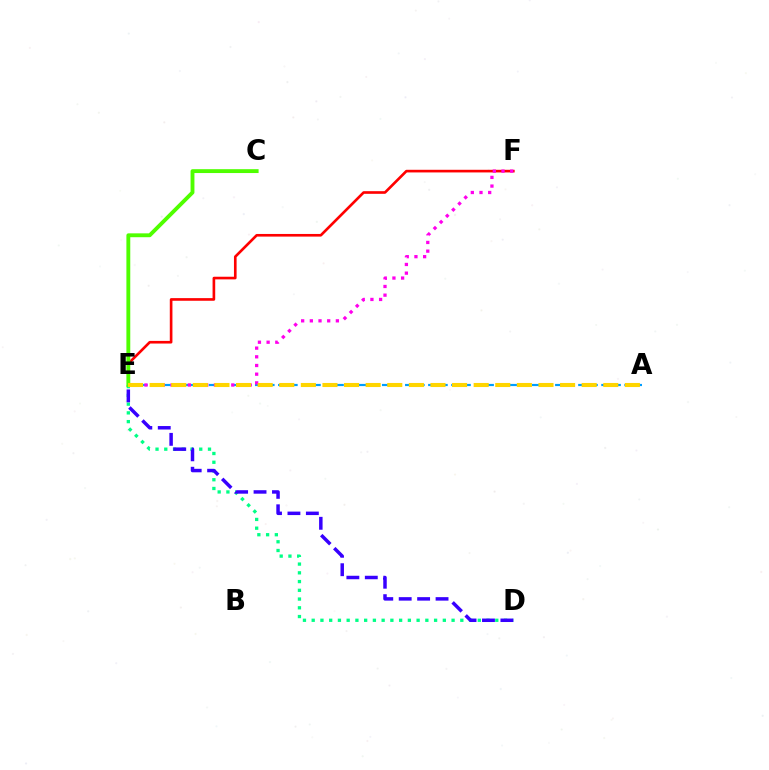{('E', 'F'): [{'color': '#ff0000', 'line_style': 'solid', 'thickness': 1.9}, {'color': '#ff00ed', 'line_style': 'dotted', 'thickness': 2.36}], ('D', 'E'): [{'color': '#00ff86', 'line_style': 'dotted', 'thickness': 2.38}, {'color': '#3700ff', 'line_style': 'dashed', 'thickness': 2.5}], ('C', 'E'): [{'color': '#4fff00', 'line_style': 'solid', 'thickness': 2.78}], ('A', 'E'): [{'color': '#009eff', 'line_style': 'dashed', 'thickness': 1.57}, {'color': '#ffd500', 'line_style': 'dashed', 'thickness': 2.93}]}